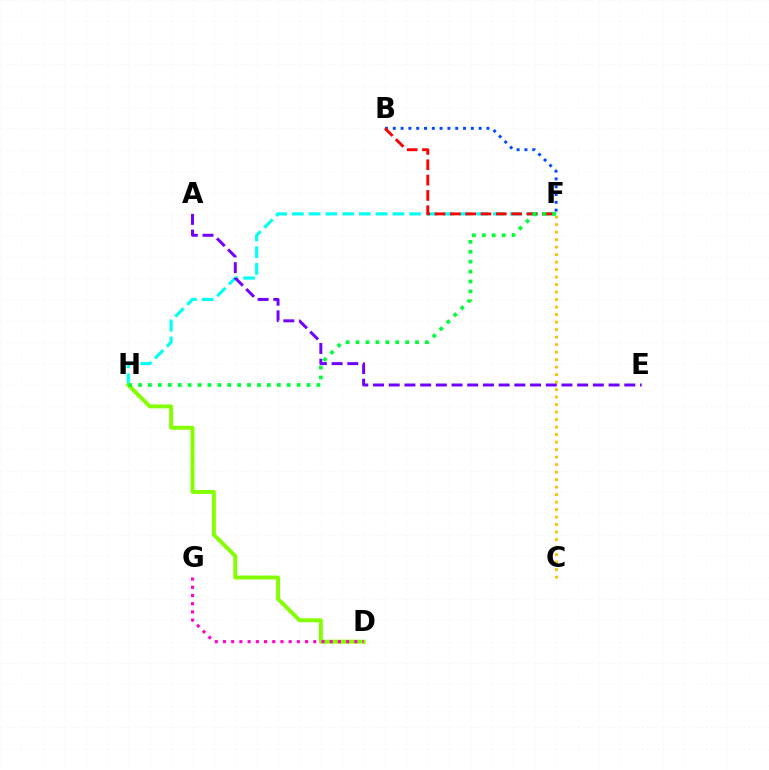{('F', 'H'): [{'color': '#00fff6', 'line_style': 'dashed', 'thickness': 2.28}, {'color': '#00ff39', 'line_style': 'dotted', 'thickness': 2.69}], ('D', 'H'): [{'color': '#84ff00', 'line_style': 'solid', 'thickness': 2.83}], ('B', 'F'): [{'color': '#004bff', 'line_style': 'dotted', 'thickness': 2.12}, {'color': '#ff0000', 'line_style': 'dashed', 'thickness': 2.08}], ('C', 'F'): [{'color': '#ffbd00', 'line_style': 'dotted', 'thickness': 2.04}], ('D', 'G'): [{'color': '#ff00cf', 'line_style': 'dotted', 'thickness': 2.23}], ('A', 'E'): [{'color': '#7200ff', 'line_style': 'dashed', 'thickness': 2.13}]}